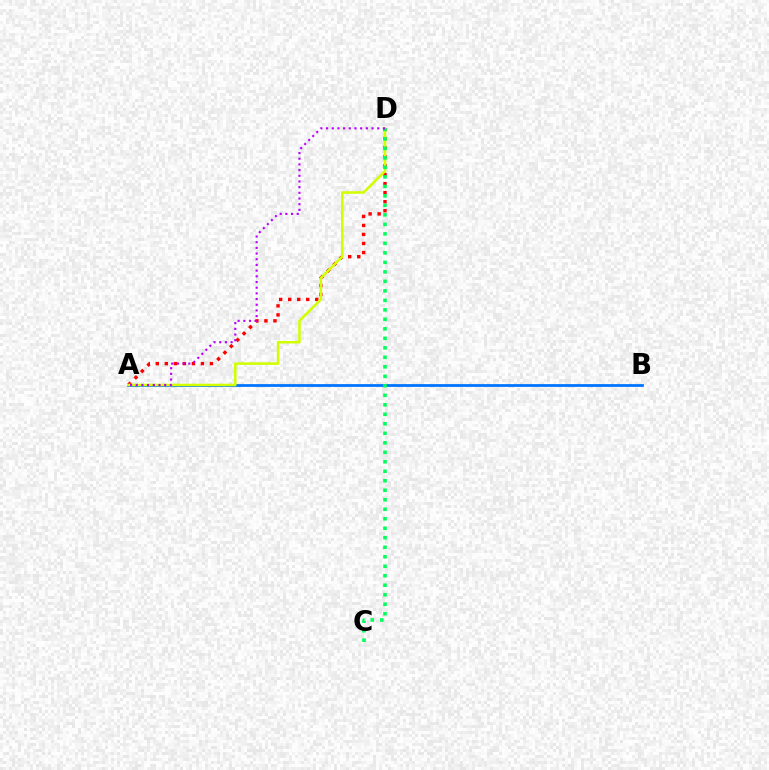{('A', 'D'): [{'color': '#ff0000', 'line_style': 'dotted', 'thickness': 2.45}, {'color': '#d1ff00', 'line_style': 'solid', 'thickness': 1.83}, {'color': '#b900ff', 'line_style': 'dotted', 'thickness': 1.54}], ('A', 'B'): [{'color': '#0074ff', 'line_style': 'solid', 'thickness': 1.99}], ('C', 'D'): [{'color': '#00ff5c', 'line_style': 'dotted', 'thickness': 2.58}]}